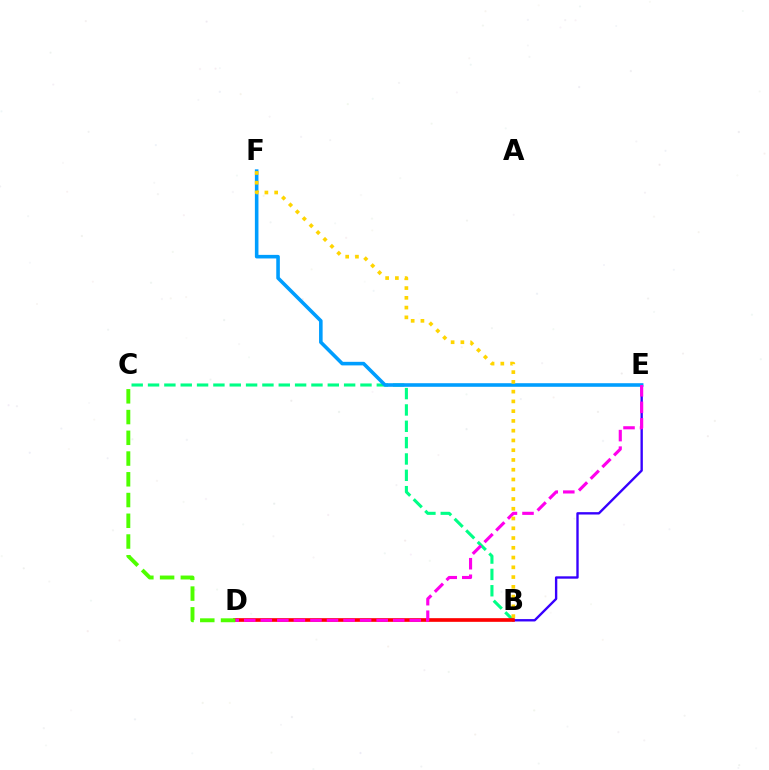{('B', 'E'): [{'color': '#3700ff', 'line_style': 'solid', 'thickness': 1.71}], ('B', 'C'): [{'color': '#00ff86', 'line_style': 'dashed', 'thickness': 2.22}], ('B', 'D'): [{'color': '#ff0000', 'line_style': 'solid', 'thickness': 2.64}], ('E', 'F'): [{'color': '#009eff', 'line_style': 'solid', 'thickness': 2.58}], ('D', 'E'): [{'color': '#ff00ed', 'line_style': 'dashed', 'thickness': 2.25}], ('B', 'F'): [{'color': '#ffd500', 'line_style': 'dotted', 'thickness': 2.65}], ('C', 'D'): [{'color': '#4fff00', 'line_style': 'dashed', 'thickness': 2.82}]}